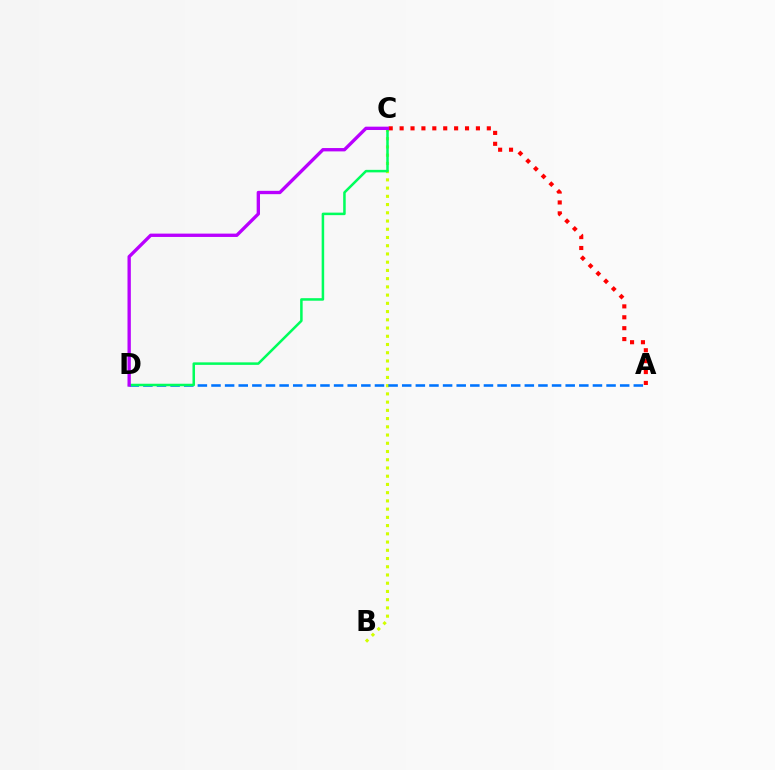{('B', 'C'): [{'color': '#d1ff00', 'line_style': 'dotted', 'thickness': 2.24}], ('A', 'D'): [{'color': '#0074ff', 'line_style': 'dashed', 'thickness': 1.85}], ('C', 'D'): [{'color': '#00ff5c', 'line_style': 'solid', 'thickness': 1.82}, {'color': '#b900ff', 'line_style': 'solid', 'thickness': 2.4}], ('A', 'C'): [{'color': '#ff0000', 'line_style': 'dotted', 'thickness': 2.96}]}